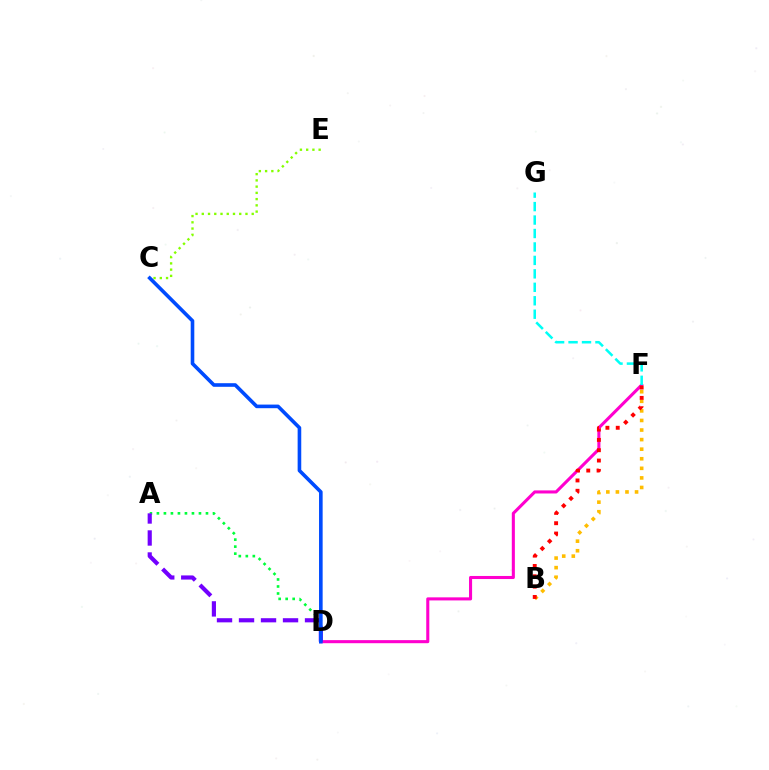{('C', 'E'): [{'color': '#84ff00', 'line_style': 'dotted', 'thickness': 1.7}], ('D', 'F'): [{'color': '#ff00cf', 'line_style': 'solid', 'thickness': 2.21}], ('A', 'D'): [{'color': '#00ff39', 'line_style': 'dotted', 'thickness': 1.9}, {'color': '#7200ff', 'line_style': 'dashed', 'thickness': 2.99}], ('B', 'F'): [{'color': '#ffbd00', 'line_style': 'dotted', 'thickness': 2.6}, {'color': '#ff0000', 'line_style': 'dotted', 'thickness': 2.8}], ('C', 'D'): [{'color': '#004bff', 'line_style': 'solid', 'thickness': 2.6}], ('F', 'G'): [{'color': '#00fff6', 'line_style': 'dashed', 'thickness': 1.83}]}